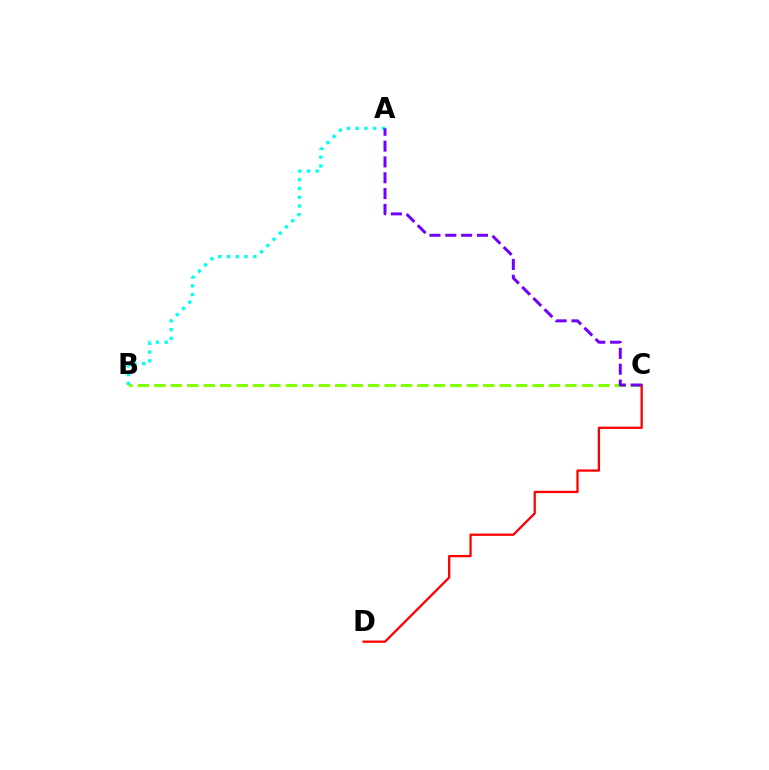{('B', 'C'): [{'color': '#84ff00', 'line_style': 'dashed', 'thickness': 2.23}], ('A', 'B'): [{'color': '#00fff6', 'line_style': 'dotted', 'thickness': 2.38}], ('C', 'D'): [{'color': '#ff0000', 'line_style': 'solid', 'thickness': 1.64}], ('A', 'C'): [{'color': '#7200ff', 'line_style': 'dashed', 'thickness': 2.15}]}